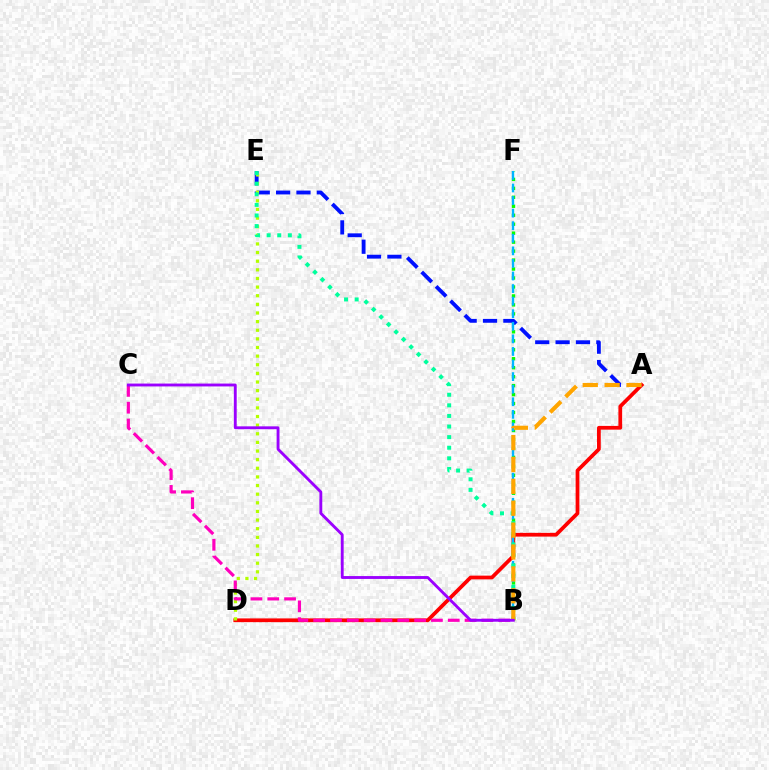{('B', 'F'): [{'color': '#08ff00', 'line_style': 'dotted', 'thickness': 2.44}, {'color': '#00b5ff', 'line_style': 'dashed', 'thickness': 1.71}], ('A', 'D'): [{'color': '#ff0000', 'line_style': 'solid', 'thickness': 2.69}], ('A', 'E'): [{'color': '#0010ff', 'line_style': 'dashed', 'thickness': 2.77}], ('D', 'E'): [{'color': '#b3ff00', 'line_style': 'dotted', 'thickness': 2.34}], ('B', 'C'): [{'color': '#ff00bd', 'line_style': 'dashed', 'thickness': 2.29}, {'color': '#9b00ff', 'line_style': 'solid', 'thickness': 2.06}], ('B', 'E'): [{'color': '#00ff9d', 'line_style': 'dotted', 'thickness': 2.88}], ('A', 'B'): [{'color': '#ffa500', 'line_style': 'dashed', 'thickness': 2.97}]}